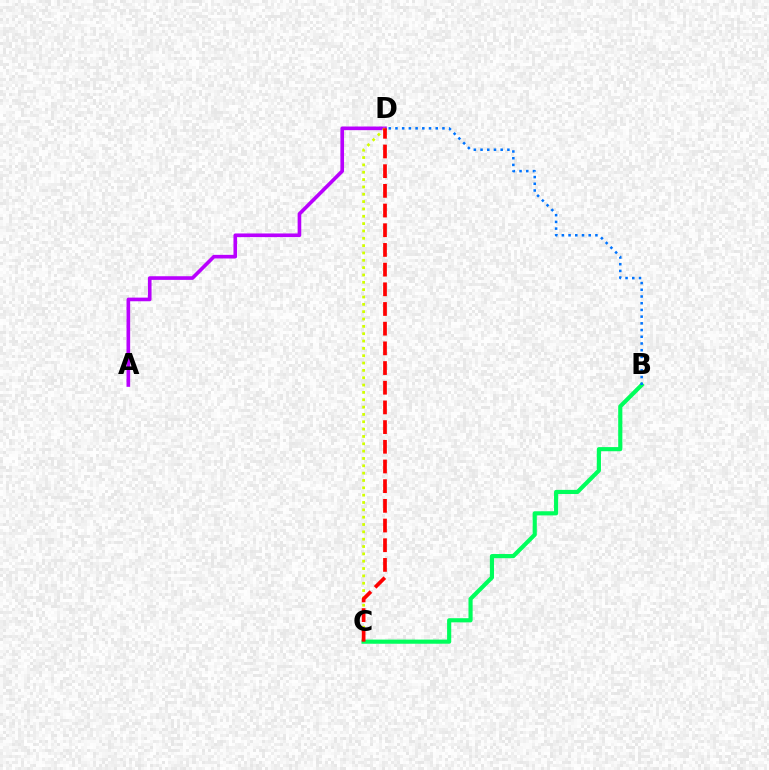{('A', 'D'): [{'color': '#b900ff', 'line_style': 'solid', 'thickness': 2.62}], ('C', 'D'): [{'color': '#d1ff00', 'line_style': 'dotted', 'thickness': 1.99}, {'color': '#ff0000', 'line_style': 'dashed', 'thickness': 2.67}], ('B', 'C'): [{'color': '#00ff5c', 'line_style': 'solid', 'thickness': 2.99}], ('B', 'D'): [{'color': '#0074ff', 'line_style': 'dotted', 'thickness': 1.82}]}